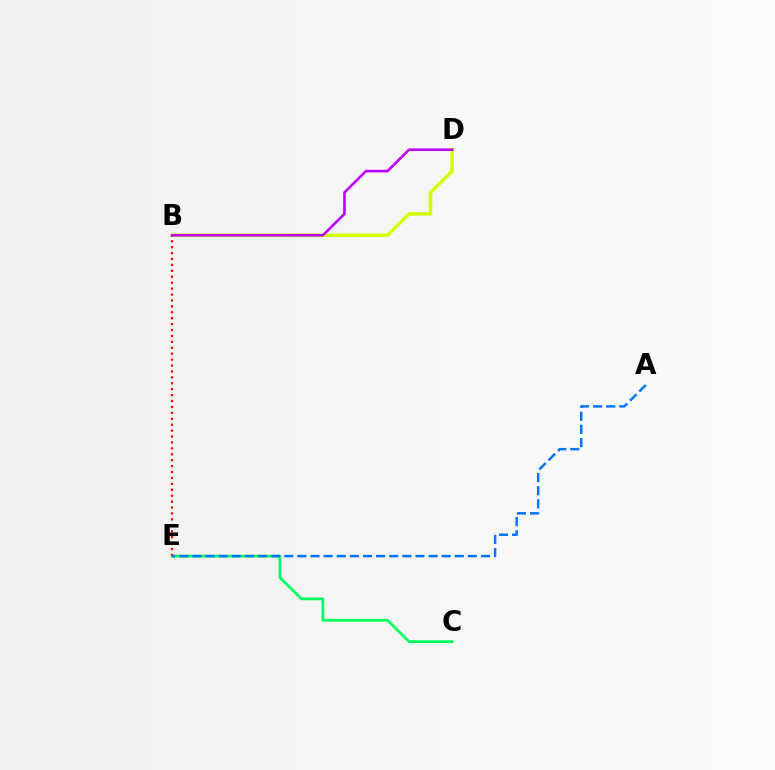{('B', 'D'): [{'color': '#d1ff00', 'line_style': 'solid', 'thickness': 2.53}, {'color': '#b900ff', 'line_style': 'solid', 'thickness': 1.88}], ('C', 'E'): [{'color': '#00ff5c', 'line_style': 'solid', 'thickness': 1.99}], ('B', 'E'): [{'color': '#ff0000', 'line_style': 'dotted', 'thickness': 1.61}], ('A', 'E'): [{'color': '#0074ff', 'line_style': 'dashed', 'thickness': 1.78}]}